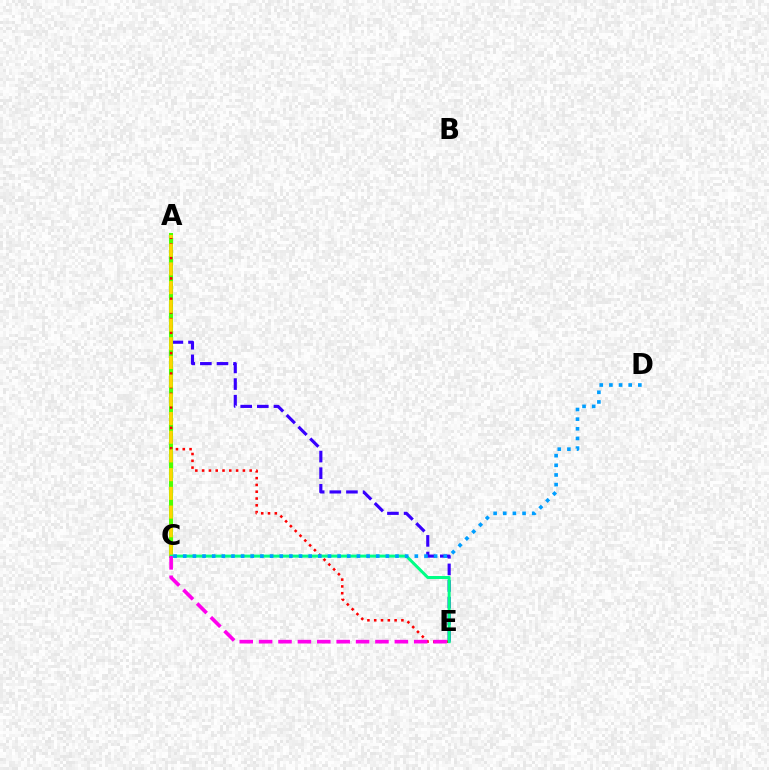{('A', 'E'): [{'color': '#3700ff', 'line_style': 'dashed', 'thickness': 2.26}, {'color': '#ff0000', 'line_style': 'dotted', 'thickness': 1.85}], ('A', 'C'): [{'color': '#4fff00', 'line_style': 'solid', 'thickness': 2.94}, {'color': '#ffd500', 'line_style': 'dashed', 'thickness': 2.54}], ('C', 'E'): [{'color': '#00ff86', 'line_style': 'solid', 'thickness': 2.17}, {'color': '#ff00ed', 'line_style': 'dashed', 'thickness': 2.63}], ('C', 'D'): [{'color': '#009eff', 'line_style': 'dotted', 'thickness': 2.62}]}